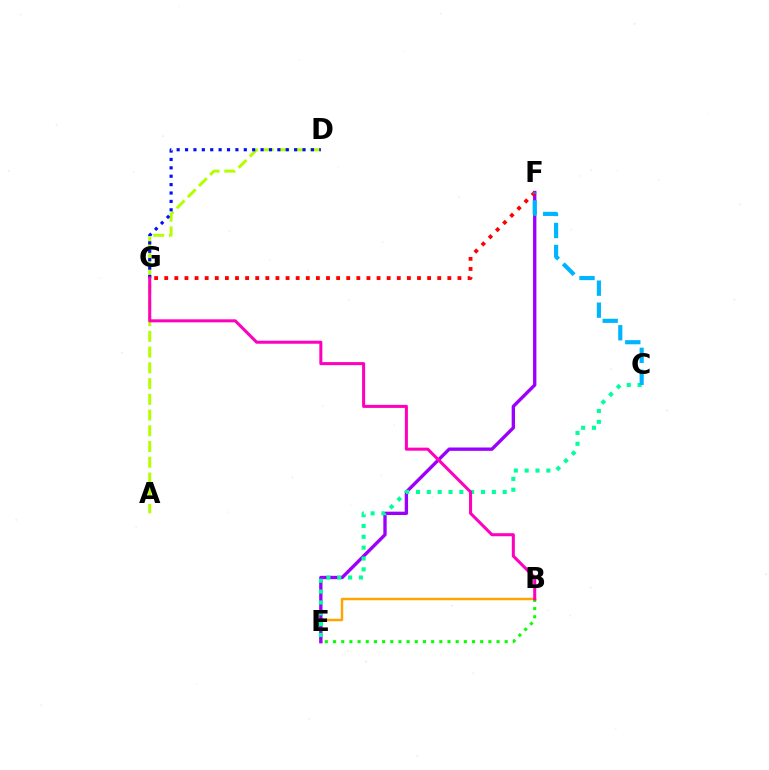{('A', 'D'): [{'color': '#b3ff00', 'line_style': 'dashed', 'thickness': 2.14}], ('D', 'G'): [{'color': '#0010ff', 'line_style': 'dotted', 'thickness': 2.28}], ('B', 'E'): [{'color': '#ffa500', 'line_style': 'solid', 'thickness': 1.77}, {'color': '#08ff00', 'line_style': 'dotted', 'thickness': 2.22}], ('E', 'F'): [{'color': '#9b00ff', 'line_style': 'solid', 'thickness': 2.41}], ('C', 'E'): [{'color': '#00ff9d', 'line_style': 'dotted', 'thickness': 2.95}], ('F', 'G'): [{'color': '#ff0000', 'line_style': 'dotted', 'thickness': 2.75}], ('B', 'G'): [{'color': '#ff00bd', 'line_style': 'solid', 'thickness': 2.19}], ('C', 'F'): [{'color': '#00b5ff', 'line_style': 'dashed', 'thickness': 2.99}]}